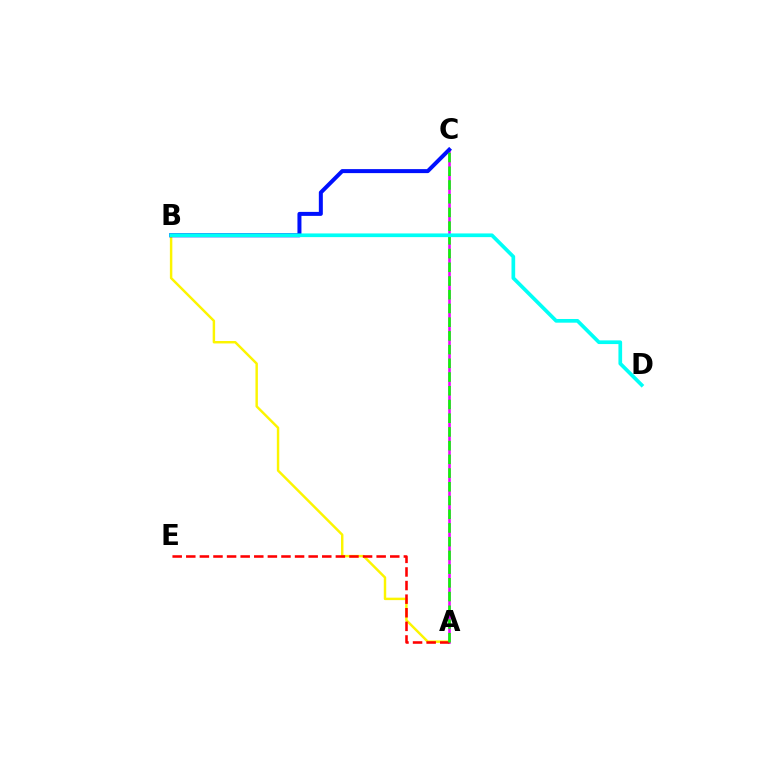{('A', 'B'): [{'color': '#fcf500', 'line_style': 'solid', 'thickness': 1.76}], ('A', 'C'): [{'color': '#ee00ff', 'line_style': 'solid', 'thickness': 1.86}, {'color': '#08ff00', 'line_style': 'dashed', 'thickness': 1.86}], ('B', 'C'): [{'color': '#0010ff', 'line_style': 'solid', 'thickness': 2.88}], ('A', 'E'): [{'color': '#ff0000', 'line_style': 'dashed', 'thickness': 1.85}], ('B', 'D'): [{'color': '#00fff6', 'line_style': 'solid', 'thickness': 2.66}]}